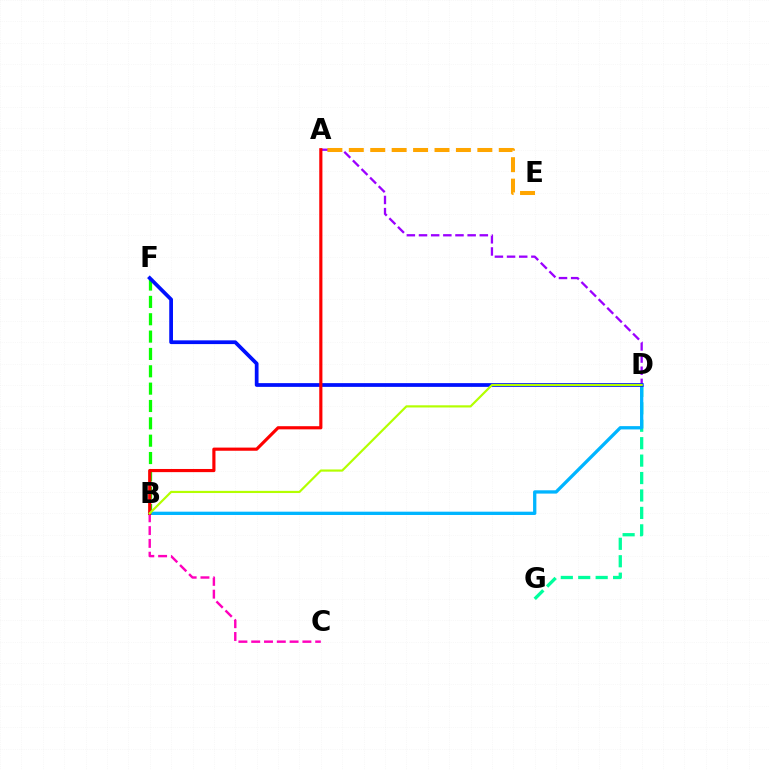{('B', 'F'): [{'color': '#08ff00', 'line_style': 'dashed', 'thickness': 2.36}], ('D', 'G'): [{'color': '#00ff9d', 'line_style': 'dashed', 'thickness': 2.37}], ('A', 'D'): [{'color': '#9b00ff', 'line_style': 'dashed', 'thickness': 1.65}], ('B', 'D'): [{'color': '#00b5ff', 'line_style': 'solid', 'thickness': 2.38}, {'color': '#b3ff00', 'line_style': 'solid', 'thickness': 1.57}], ('B', 'C'): [{'color': '#ff00bd', 'line_style': 'dashed', 'thickness': 1.74}], ('D', 'F'): [{'color': '#0010ff', 'line_style': 'solid', 'thickness': 2.69}], ('A', 'B'): [{'color': '#ff0000', 'line_style': 'solid', 'thickness': 2.27}], ('A', 'E'): [{'color': '#ffa500', 'line_style': 'dashed', 'thickness': 2.91}]}